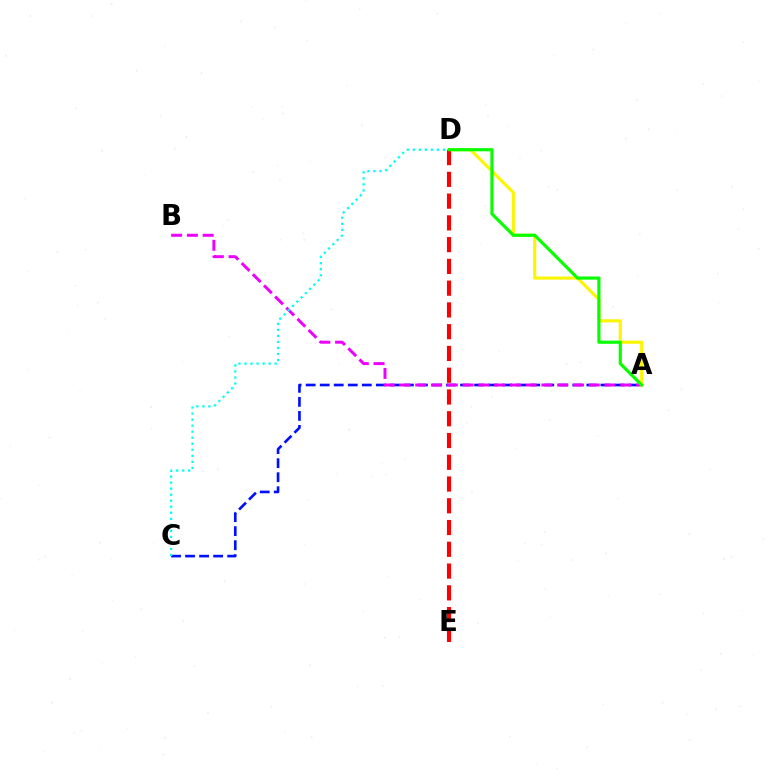{('A', 'C'): [{'color': '#0010ff', 'line_style': 'dashed', 'thickness': 1.91}], ('A', 'B'): [{'color': '#ee00ff', 'line_style': 'dashed', 'thickness': 2.14}], ('C', 'D'): [{'color': '#00fff6', 'line_style': 'dotted', 'thickness': 1.64}], ('A', 'D'): [{'color': '#fcf500', 'line_style': 'solid', 'thickness': 2.23}, {'color': '#08ff00', 'line_style': 'solid', 'thickness': 2.27}], ('D', 'E'): [{'color': '#ff0000', 'line_style': 'dashed', 'thickness': 2.96}]}